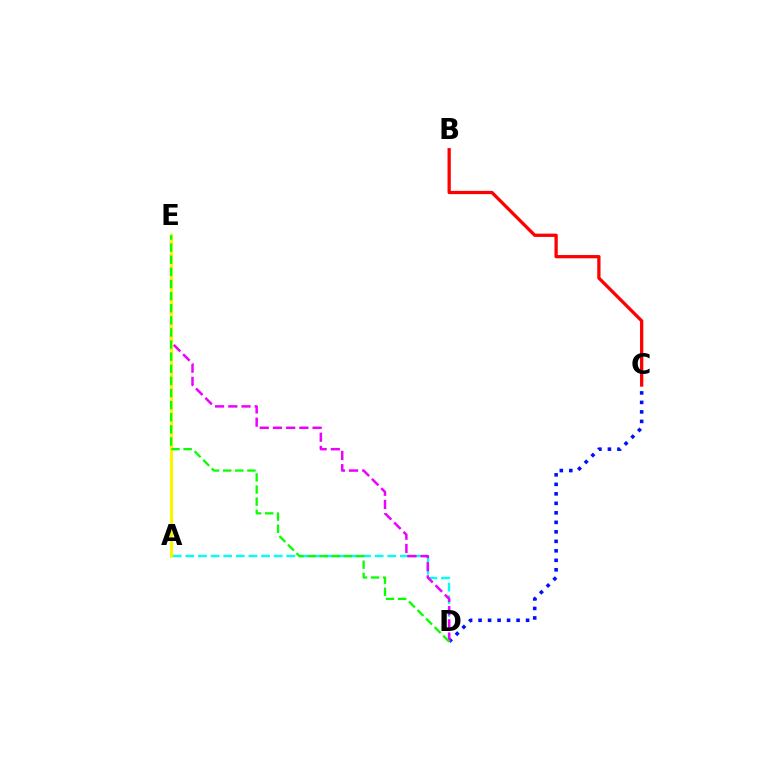{('C', 'D'): [{'color': '#0010ff', 'line_style': 'dotted', 'thickness': 2.58}], ('B', 'C'): [{'color': '#ff0000', 'line_style': 'solid', 'thickness': 2.36}], ('A', 'D'): [{'color': '#00fff6', 'line_style': 'dashed', 'thickness': 1.71}], ('D', 'E'): [{'color': '#ee00ff', 'line_style': 'dashed', 'thickness': 1.79}, {'color': '#08ff00', 'line_style': 'dashed', 'thickness': 1.65}], ('A', 'E'): [{'color': '#fcf500', 'line_style': 'solid', 'thickness': 2.22}]}